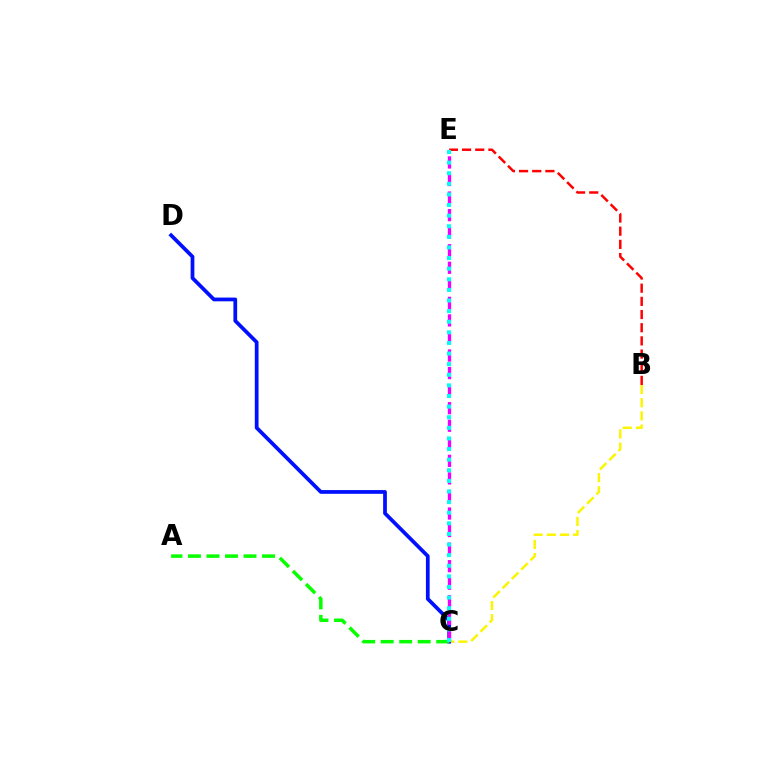{('B', 'E'): [{'color': '#ff0000', 'line_style': 'dashed', 'thickness': 1.79}], ('B', 'C'): [{'color': '#fcf500', 'line_style': 'dashed', 'thickness': 1.79}], ('C', 'D'): [{'color': '#0010ff', 'line_style': 'solid', 'thickness': 2.69}], ('C', 'E'): [{'color': '#ee00ff', 'line_style': 'dashed', 'thickness': 2.38}, {'color': '#00fff6', 'line_style': 'dotted', 'thickness': 2.88}], ('A', 'C'): [{'color': '#08ff00', 'line_style': 'dashed', 'thickness': 2.52}]}